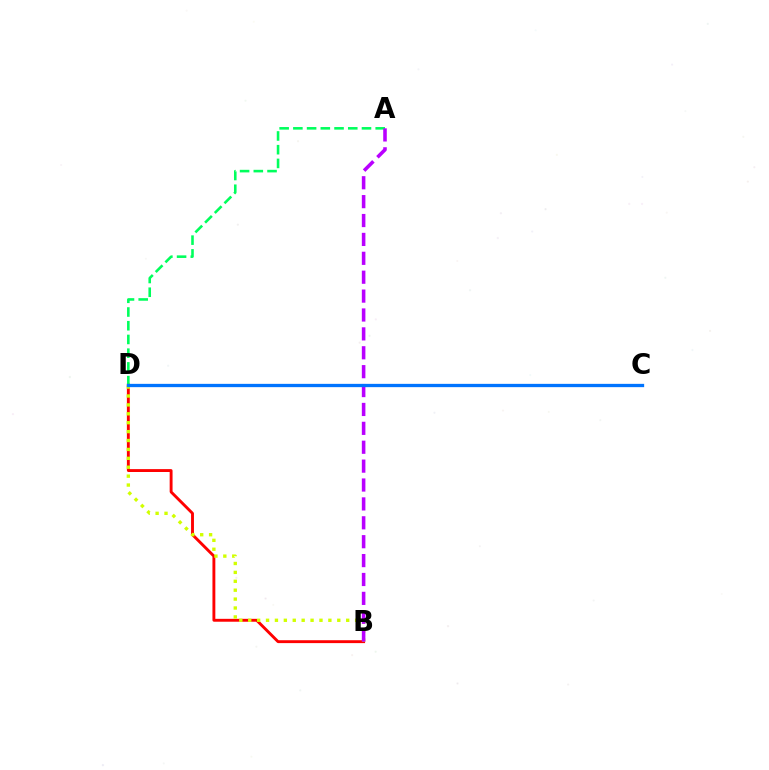{('B', 'D'): [{'color': '#ff0000', 'line_style': 'solid', 'thickness': 2.08}, {'color': '#d1ff00', 'line_style': 'dotted', 'thickness': 2.42}], ('A', 'D'): [{'color': '#00ff5c', 'line_style': 'dashed', 'thickness': 1.86}], ('A', 'B'): [{'color': '#b900ff', 'line_style': 'dashed', 'thickness': 2.57}], ('C', 'D'): [{'color': '#0074ff', 'line_style': 'solid', 'thickness': 2.37}]}